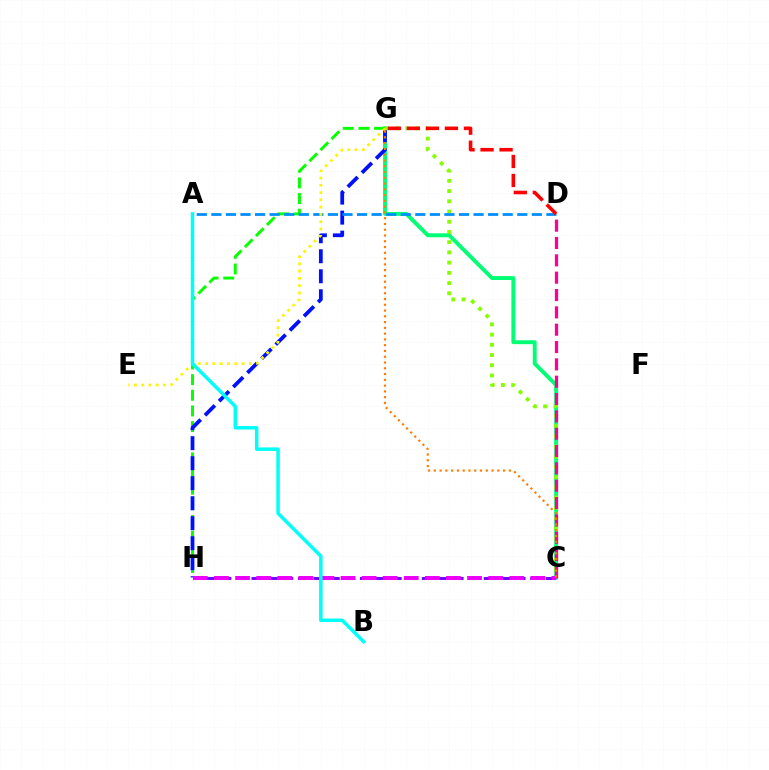{('C', 'H'): [{'color': '#7200ff', 'line_style': 'dashed', 'thickness': 2.1}, {'color': '#ee00ff', 'line_style': 'dashed', 'thickness': 2.87}], ('C', 'G'): [{'color': '#00ff74', 'line_style': 'solid', 'thickness': 2.82}, {'color': '#84ff00', 'line_style': 'dotted', 'thickness': 2.78}, {'color': '#ff7c00', 'line_style': 'dotted', 'thickness': 1.57}], ('G', 'H'): [{'color': '#08ff00', 'line_style': 'dashed', 'thickness': 2.13}, {'color': '#0010ff', 'line_style': 'dashed', 'thickness': 2.72}], ('C', 'D'): [{'color': '#ff0094', 'line_style': 'dashed', 'thickness': 2.36}], ('A', 'D'): [{'color': '#008cff', 'line_style': 'dashed', 'thickness': 1.98}], ('E', 'G'): [{'color': '#fcf500', 'line_style': 'dotted', 'thickness': 1.98}], ('D', 'G'): [{'color': '#ff0000', 'line_style': 'dashed', 'thickness': 2.58}], ('A', 'B'): [{'color': '#00fff6', 'line_style': 'solid', 'thickness': 2.52}]}